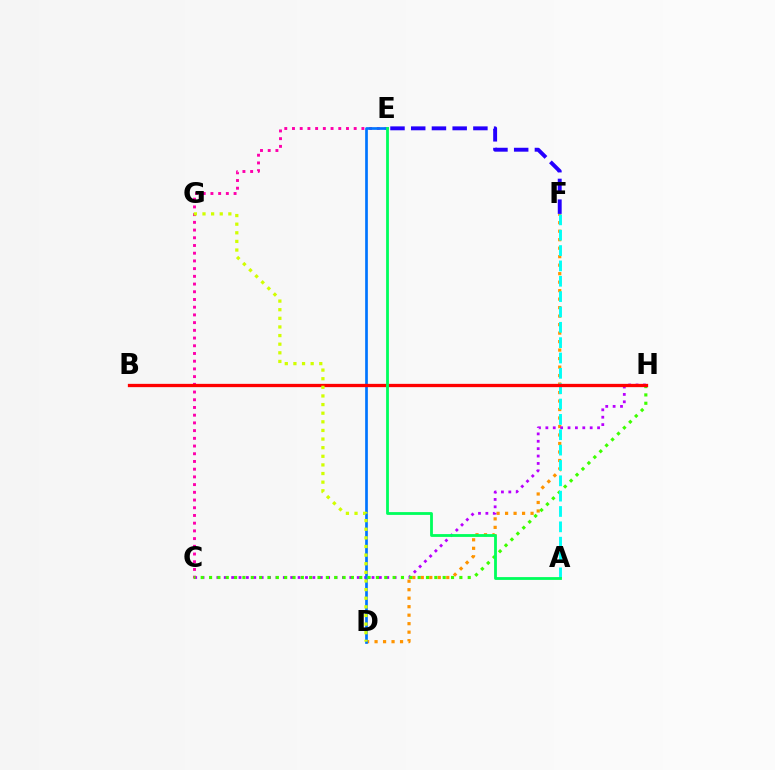{('D', 'F'): [{'color': '#ff9400', 'line_style': 'dotted', 'thickness': 2.31}], ('E', 'F'): [{'color': '#2500ff', 'line_style': 'dashed', 'thickness': 2.82}], ('C', 'H'): [{'color': '#b900ff', 'line_style': 'dotted', 'thickness': 2.01}, {'color': '#3dff00', 'line_style': 'dotted', 'thickness': 2.27}], ('C', 'E'): [{'color': '#ff00ac', 'line_style': 'dotted', 'thickness': 2.1}], ('D', 'E'): [{'color': '#0074ff', 'line_style': 'solid', 'thickness': 1.94}], ('A', 'F'): [{'color': '#00fff6', 'line_style': 'dashed', 'thickness': 2.09}], ('B', 'H'): [{'color': '#ff0000', 'line_style': 'solid', 'thickness': 2.37}], ('D', 'G'): [{'color': '#d1ff00', 'line_style': 'dotted', 'thickness': 2.34}], ('A', 'E'): [{'color': '#00ff5c', 'line_style': 'solid', 'thickness': 2.02}]}